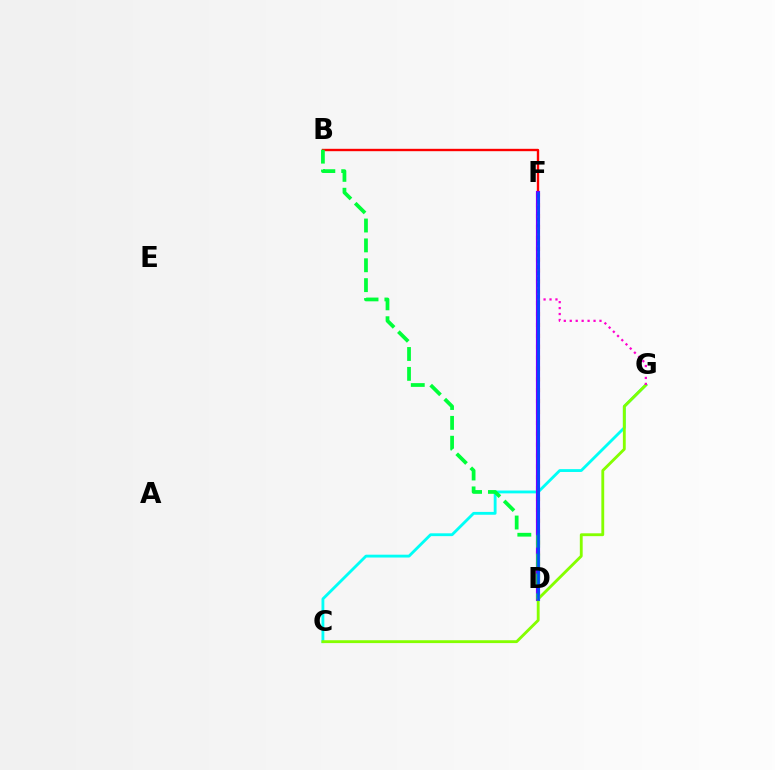{('D', 'F'): [{'color': '#ffbd00', 'line_style': 'dotted', 'thickness': 2.96}, {'color': '#7200ff', 'line_style': 'solid', 'thickness': 2.99}, {'color': '#004bff', 'line_style': 'solid', 'thickness': 1.94}], ('B', 'F'): [{'color': '#ff0000', 'line_style': 'solid', 'thickness': 1.71}], ('C', 'G'): [{'color': '#00fff6', 'line_style': 'solid', 'thickness': 2.04}, {'color': '#84ff00', 'line_style': 'solid', 'thickness': 2.05}], ('B', 'D'): [{'color': '#00ff39', 'line_style': 'dashed', 'thickness': 2.7}], ('F', 'G'): [{'color': '#ff00cf', 'line_style': 'dotted', 'thickness': 1.62}]}